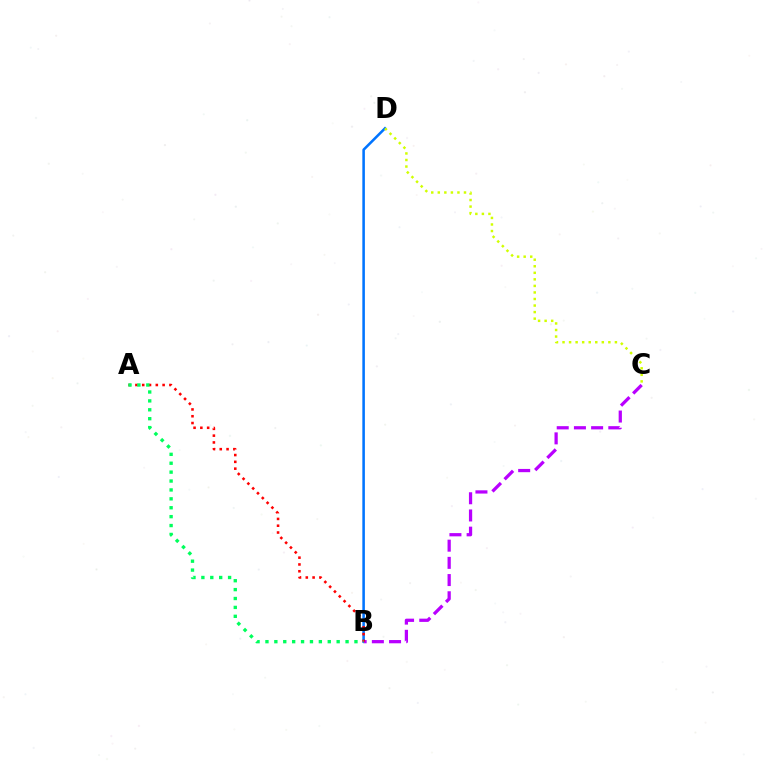{('B', 'D'): [{'color': '#0074ff', 'line_style': 'solid', 'thickness': 1.84}], ('C', 'D'): [{'color': '#d1ff00', 'line_style': 'dotted', 'thickness': 1.78}], ('B', 'C'): [{'color': '#b900ff', 'line_style': 'dashed', 'thickness': 2.34}], ('A', 'B'): [{'color': '#ff0000', 'line_style': 'dotted', 'thickness': 1.85}, {'color': '#00ff5c', 'line_style': 'dotted', 'thickness': 2.42}]}